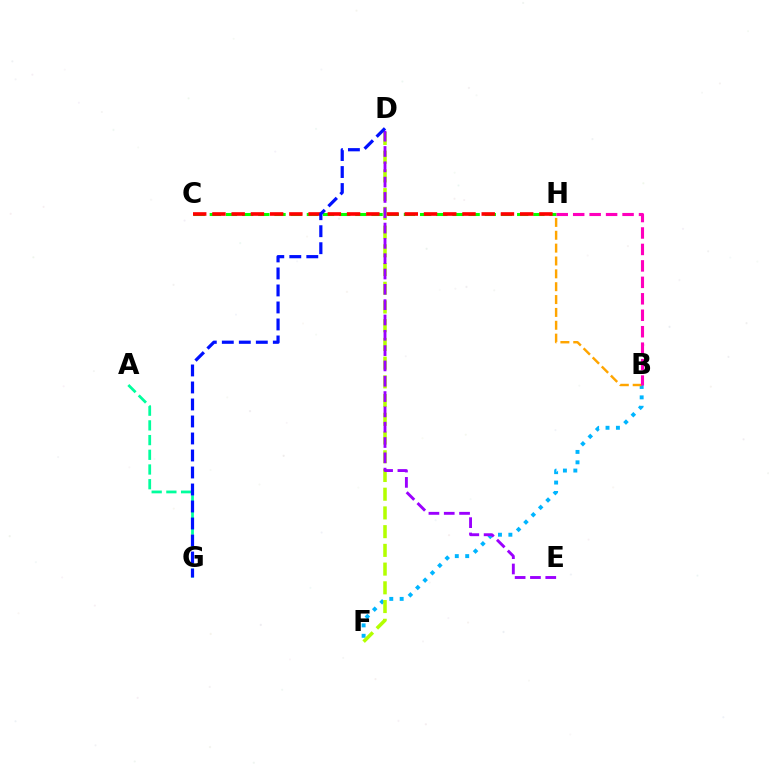{('C', 'H'): [{'color': '#08ff00', 'line_style': 'dashed', 'thickness': 2.2}, {'color': '#ff0000', 'line_style': 'dashed', 'thickness': 2.61}], ('B', 'F'): [{'color': '#00b5ff', 'line_style': 'dotted', 'thickness': 2.83}], ('B', 'H'): [{'color': '#ffa500', 'line_style': 'dashed', 'thickness': 1.75}, {'color': '#ff00bd', 'line_style': 'dashed', 'thickness': 2.24}], ('D', 'F'): [{'color': '#b3ff00', 'line_style': 'dashed', 'thickness': 2.54}], ('D', 'E'): [{'color': '#9b00ff', 'line_style': 'dashed', 'thickness': 2.08}], ('A', 'G'): [{'color': '#00ff9d', 'line_style': 'dashed', 'thickness': 2.0}], ('D', 'G'): [{'color': '#0010ff', 'line_style': 'dashed', 'thickness': 2.31}]}